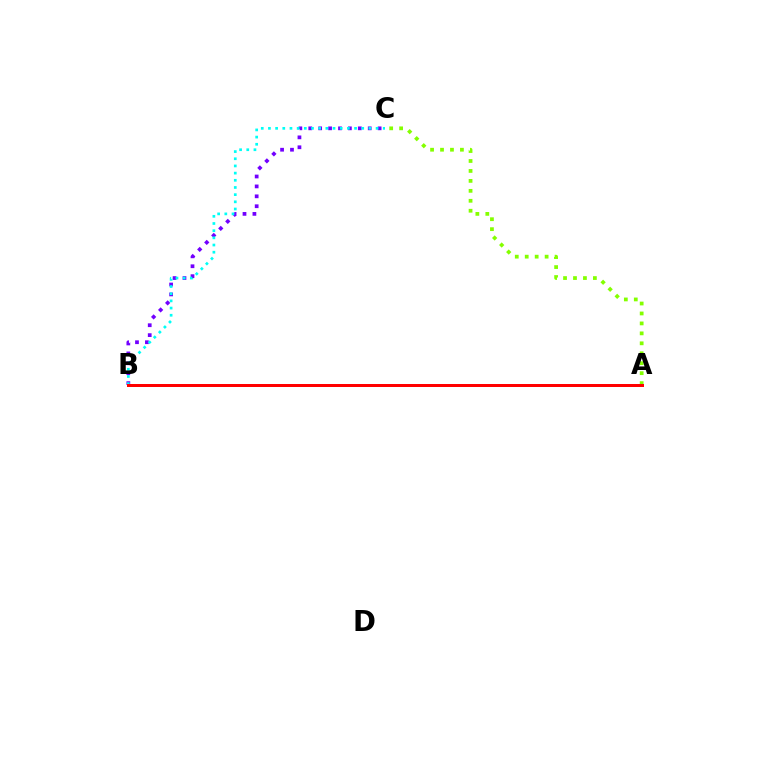{('A', 'C'): [{'color': '#84ff00', 'line_style': 'dotted', 'thickness': 2.7}], ('B', 'C'): [{'color': '#7200ff', 'line_style': 'dotted', 'thickness': 2.69}, {'color': '#00fff6', 'line_style': 'dotted', 'thickness': 1.95}], ('A', 'B'): [{'color': '#ff0000', 'line_style': 'solid', 'thickness': 2.15}]}